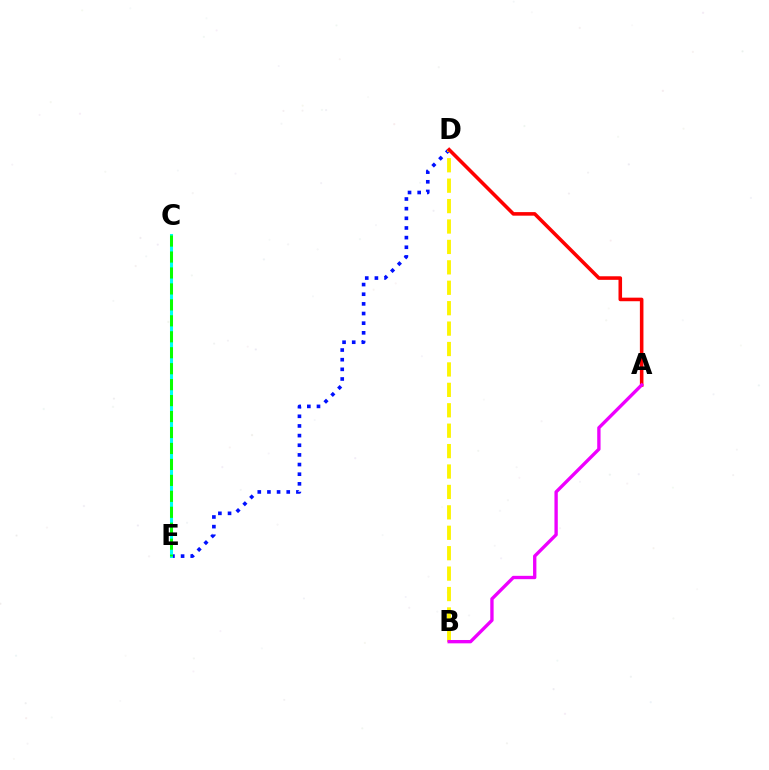{('D', 'E'): [{'color': '#0010ff', 'line_style': 'dotted', 'thickness': 2.62}], ('B', 'D'): [{'color': '#fcf500', 'line_style': 'dashed', 'thickness': 2.77}], ('A', 'D'): [{'color': '#ff0000', 'line_style': 'solid', 'thickness': 2.57}], ('C', 'E'): [{'color': '#00fff6', 'line_style': 'solid', 'thickness': 2.19}, {'color': '#08ff00', 'line_style': 'dashed', 'thickness': 2.17}], ('A', 'B'): [{'color': '#ee00ff', 'line_style': 'solid', 'thickness': 2.41}]}